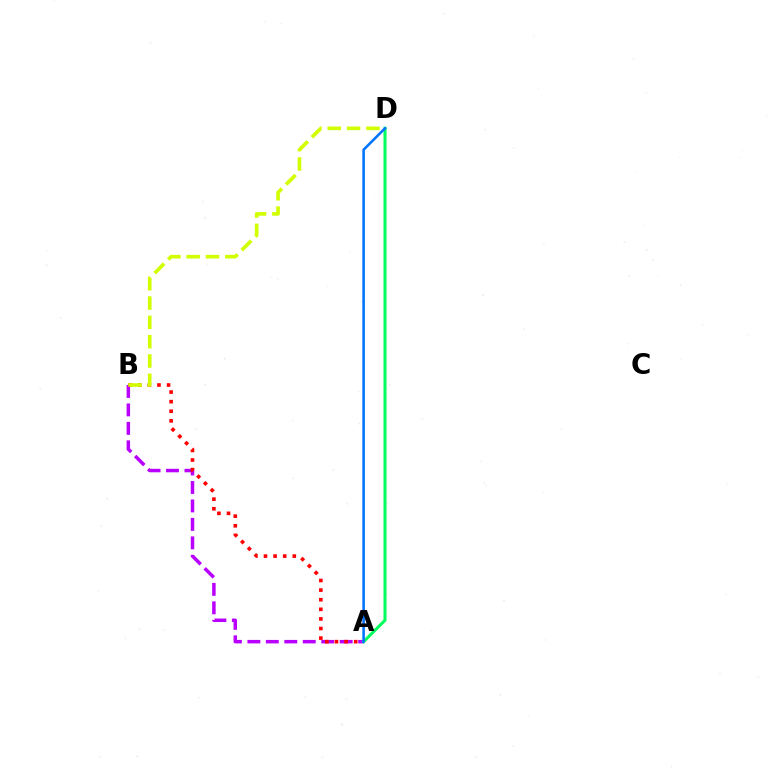{('A', 'B'): [{'color': '#b900ff', 'line_style': 'dashed', 'thickness': 2.51}, {'color': '#ff0000', 'line_style': 'dotted', 'thickness': 2.61}], ('A', 'D'): [{'color': '#00ff5c', 'line_style': 'solid', 'thickness': 2.19}, {'color': '#0074ff', 'line_style': 'solid', 'thickness': 1.85}], ('B', 'D'): [{'color': '#d1ff00', 'line_style': 'dashed', 'thickness': 2.62}]}